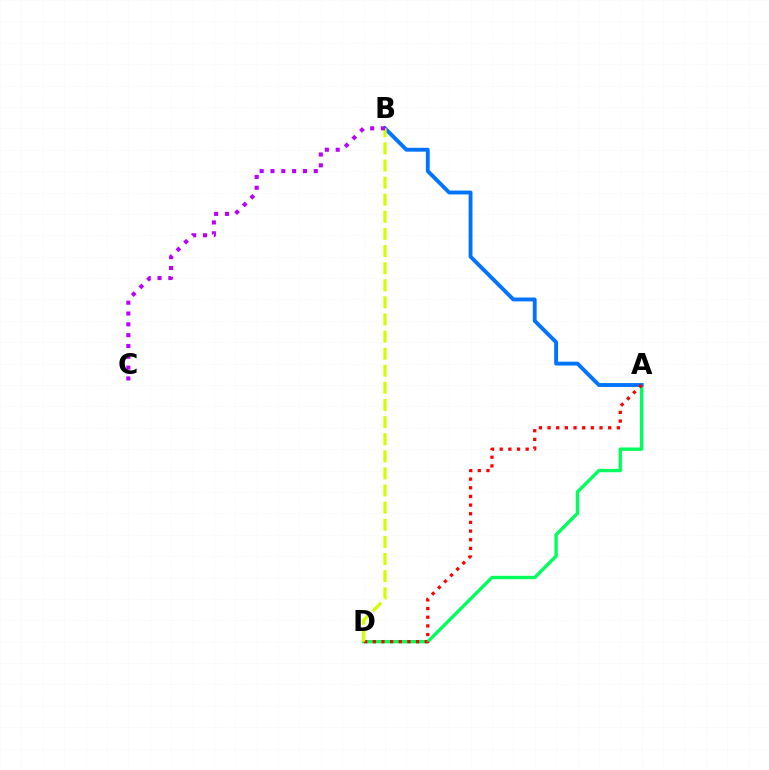{('A', 'D'): [{'color': '#00ff5c', 'line_style': 'solid', 'thickness': 2.43}, {'color': '#ff0000', 'line_style': 'dotted', 'thickness': 2.35}], ('A', 'B'): [{'color': '#0074ff', 'line_style': 'solid', 'thickness': 2.79}], ('B', 'D'): [{'color': '#d1ff00', 'line_style': 'dashed', 'thickness': 2.32}], ('B', 'C'): [{'color': '#b900ff', 'line_style': 'dotted', 'thickness': 2.94}]}